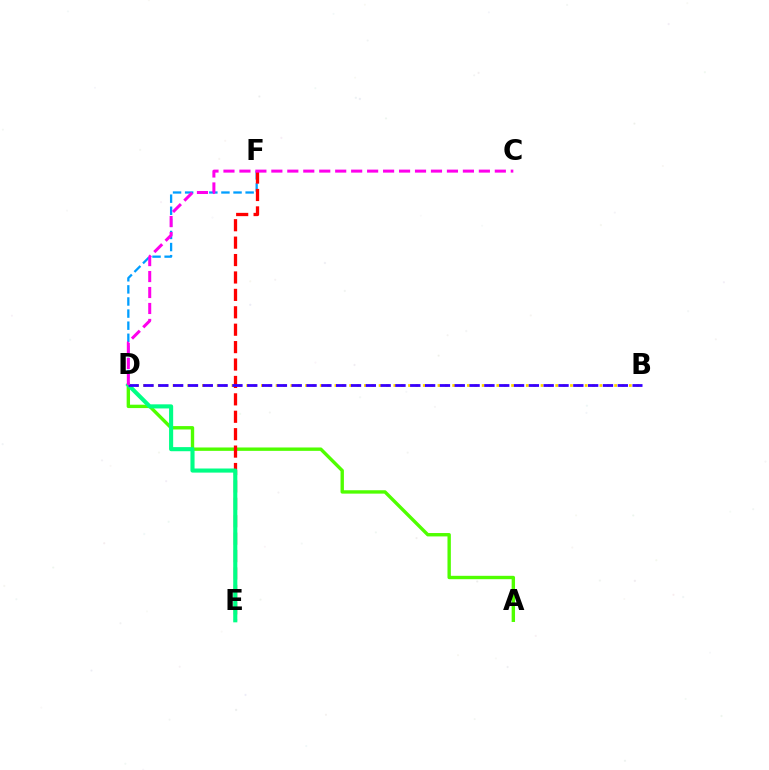{('D', 'F'): [{'color': '#009eff', 'line_style': 'dashed', 'thickness': 1.64}], ('A', 'D'): [{'color': '#4fff00', 'line_style': 'solid', 'thickness': 2.43}], ('E', 'F'): [{'color': '#ff0000', 'line_style': 'dashed', 'thickness': 2.37}], ('D', 'E'): [{'color': '#00ff86', 'line_style': 'solid', 'thickness': 2.96}], ('B', 'D'): [{'color': '#ffd500', 'line_style': 'dotted', 'thickness': 2.0}, {'color': '#3700ff', 'line_style': 'dashed', 'thickness': 2.01}], ('C', 'D'): [{'color': '#ff00ed', 'line_style': 'dashed', 'thickness': 2.17}]}